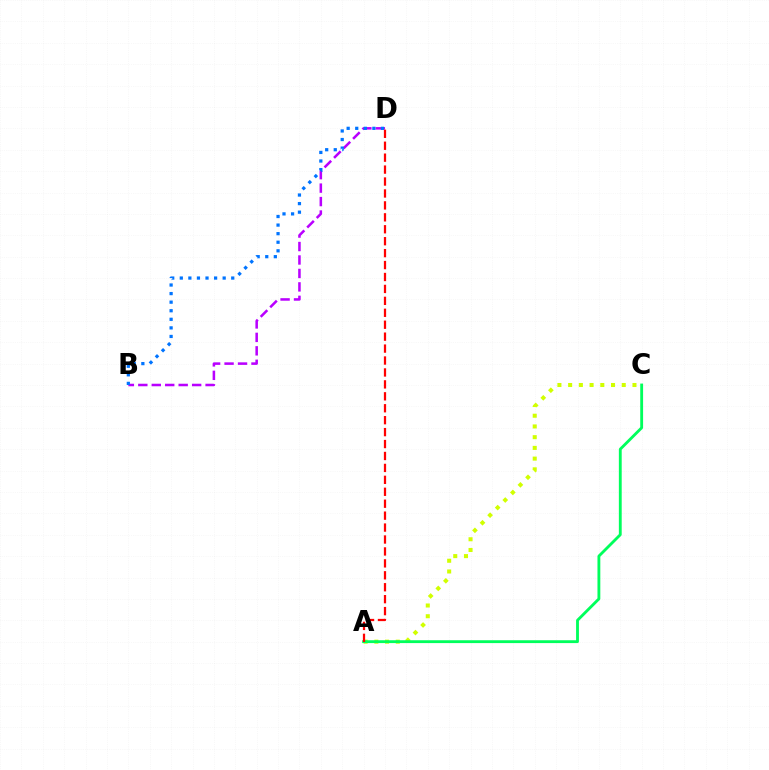{('A', 'C'): [{'color': '#d1ff00', 'line_style': 'dotted', 'thickness': 2.91}, {'color': '#00ff5c', 'line_style': 'solid', 'thickness': 2.05}], ('B', 'D'): [{'color': '#b900ff', 'line_style': 'dashed', 'thickness': 1.83}, {'color': '#0074ff', 'line_style': 'dotted', 'thickness': 2.33}], ('A', 'D'): [{'color': '#ff0000', 'line_style': 'dashed', 'thickness': 1.62}]}